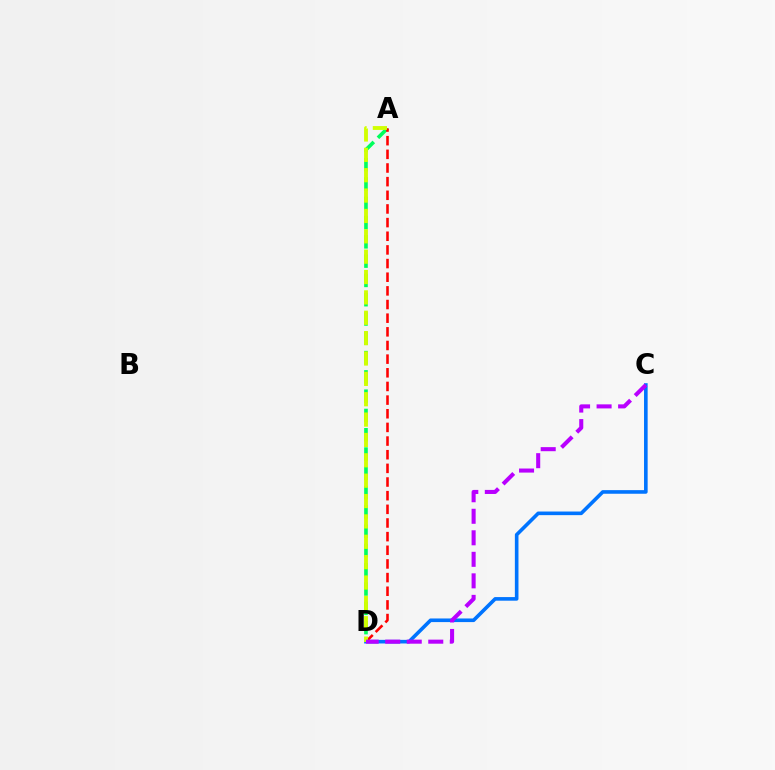{('A', 'D'): [{'color': '#00ff5c', 'line_style': 'dashed', 'thickness': 2.62}, {'color': '#ff0000', 'line_style': 'dashed', 'thickness': 1.85}, {'color': '#d1ff00', 'line_style': 'dashed', 'thickness': 2.77}], ('C', 'D'): [{'color': '#0074ff', 'line_style': 'solid', 'thickness': 2.6}, {'color': '#b900ff', 'line_style': 'dashed', 'thickness': 2.92}]}